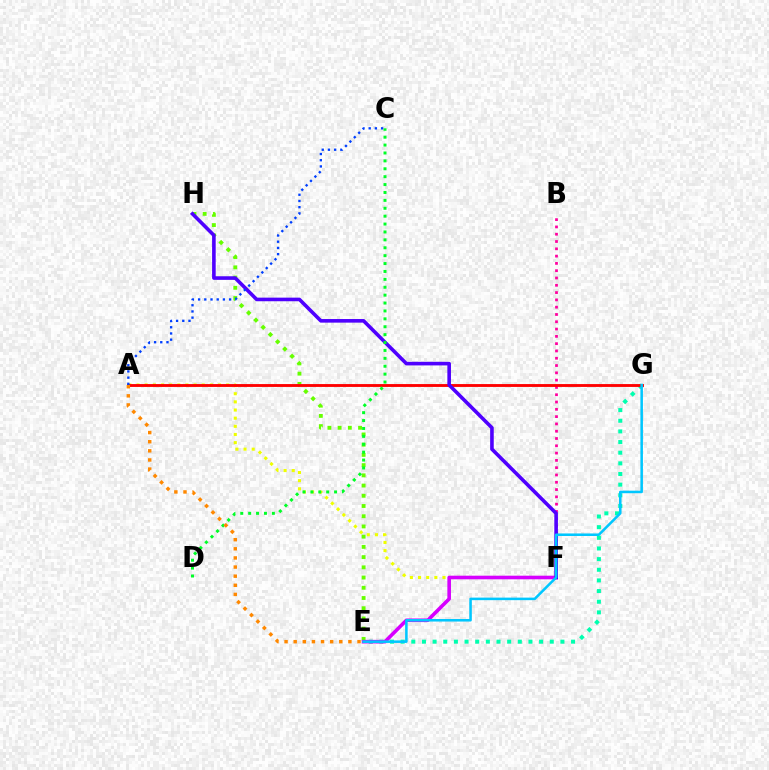{('E', 'G'): [{'color': '#00ffaf', 'line_style': 'dotted', 'thickness': 2.89}, {'color': '#00c7ff', 'line_style': 'solid', 'thickness': 1.83}], ('E', 'H'): [{'color': '#66ff00', 'line_style': 'dotted', 'thickness': 2.78}], ('B', 'F'): [{'color': '#ff00a0', 'line_style': 'dotted', 'thickness': 1.98}], ('A', 'F'): [{'color': '#eeff00', 'line_style': 'dotted', 'thickness': 2.21}], ('E', 'F'): [{'color': '#d600ff', 'line_style': 'solid', 'thickness': 2.6}], ('A', 'G'): [{'color': '#ff0000', 'line_style': 'solid', 'thickness': 2.06}], ('F', 'H'): [{'color': '#4f00ff', 'line_style': 'solid', 'thickness': 2.59}], ('A', 'C'): [{'color': '#003fff', 'line_style': 'dotted', 'thickness': 1.68}], ('C', 'D'): [{'color': '#00ff27', 'line_style': 'dotted', 'thickness': 2.15}], ('A', 'E'): [{'color': '#ff8800', 'line_style': 'dotted', 'thickness': 2.48}]}